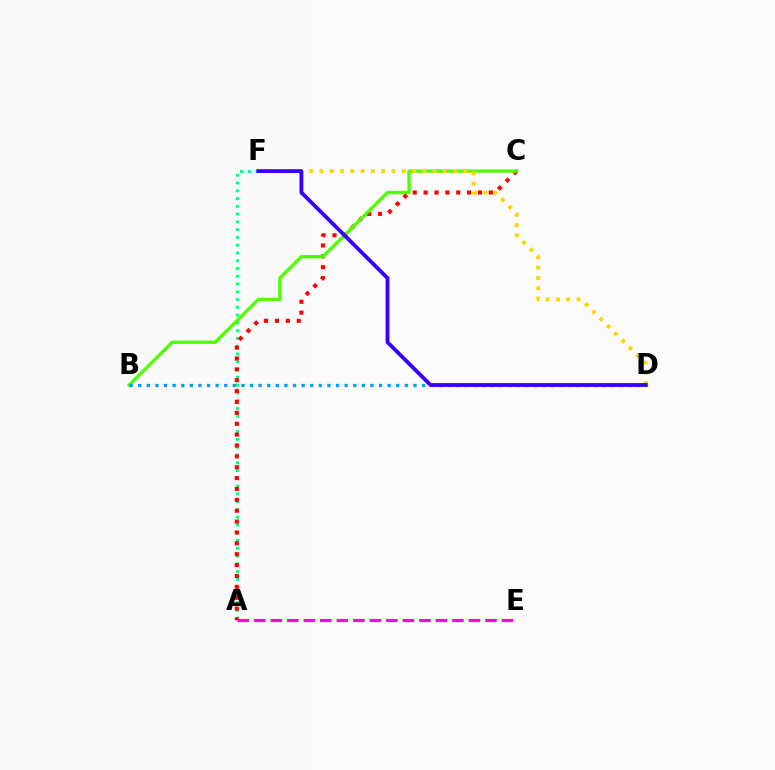{('A', 'F'): [{'color': '#00ff86', 'line_style': 'dotted', 'thickness': 2.11}], ('A', 'C'): [{'color': '#ff0000', 'line_style': 'dotted', 'thickness': 2.95}], ('B', 'C'): [{'color': '#4fff00', 'line_style': 'solid', 'thickness': 2.4}], ('D', 'F'): [{'color': '#ffd500', 'line_style': 'dotted', 'thickness': 2.8}, {'color': '#3700ff', 'line_style': 'solid', 'thickness': 2.76}], ('A', 'E'): [{'color': '#ff00ed', 'line_style': 'dashed', 'thickness': 2.24}], ('B', 'D'): [{'color': '#009eff', 'line_style': 'dotted', 'thickness': 2.34}]}